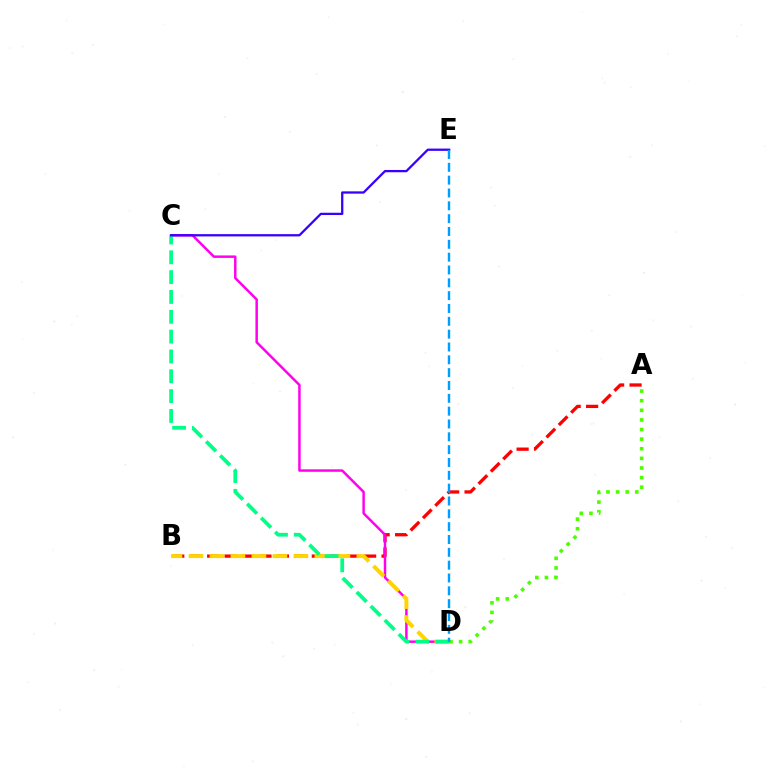{('A', 'B'): [{'color': '#ff0000', 'line_style': 'dashed', 'thickness': 2.37}], ('C', 'D'): [{'color': '#ff00ed', 'line_style': 'solid', 'thickness': 1.78}, {'color': '#00ff86', 'line_style': 'dashed', 'thickness': 2.69}], ('B', 'D'): [{'color': '#ffd500', 'line_style': 'dashed', 'thickness': 2.85}], ('A', 'D'): [{'color': '#4fff00', 'line_style': 'dotted', 'thickness': 2.61}], ('C', 'E'): [{'color': '#3700ff', 'line_style': 'solid', 'thickness': 1.64}], ('D', 'E'): [{'color': '#009eff', 'line_style': 'dashed', 'thickness': 1.74}]}